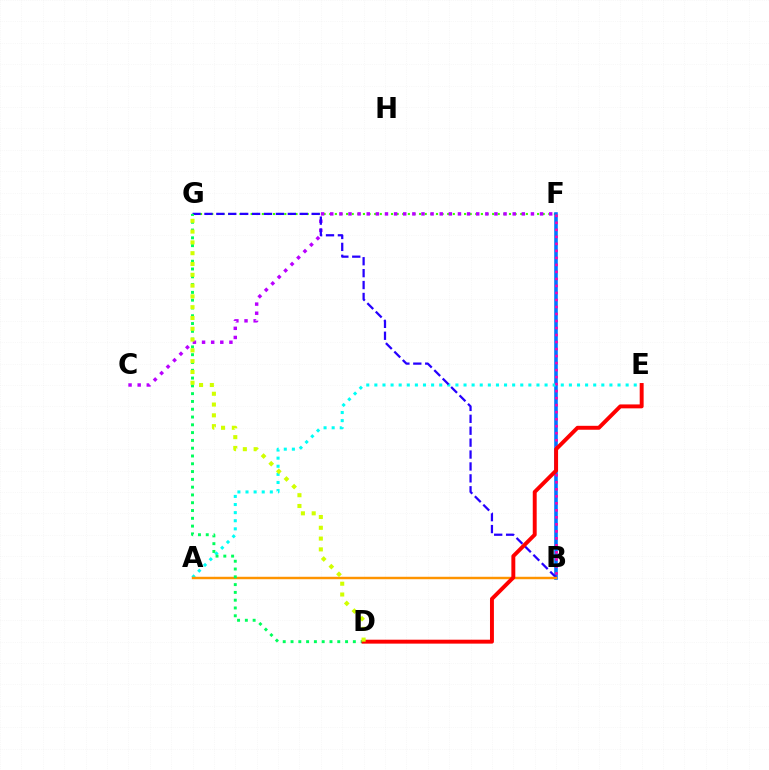{('F', 'G'): [{'color': '#3dff00', 'line_style': 'dotted', 'thickness': 1.53}], ('C', 'F'): [{'color': '#b900ff', 'line_style': 'dotted', 'thickness': 2.48}], ('B', 'F'): [{'color': '#0074ff', 'line_style': 'solid', 'thickness': 2.59}, {'color': '#ff00ac', 'line_style': 'dotted', 'thickness': 1.91}], ('A', 'E'): [{'color': '#00fff6', 'line_style': 'dotted', 'thickness': 2.2}], ('B', 'G'): [{'color': '#2500ff', 'line_style': 'dashed', 'thickness': 1.62}], ('A', 'B'): [{'color': '#ff9400', 'line_style': 'solid', 'thickness': 1.75}], ('D', 'G'): [{'color': '#00ff5c', 'line_style': 'dotted', 'thickness': 2.12}, {'color': '#d1ff00', 'line_style': 'dotted', 'thickness': 2.93}], ('D', 'E'): [{'color': '#ff0000', 'line_style': 'solid', 'thickness': 2.83}]}